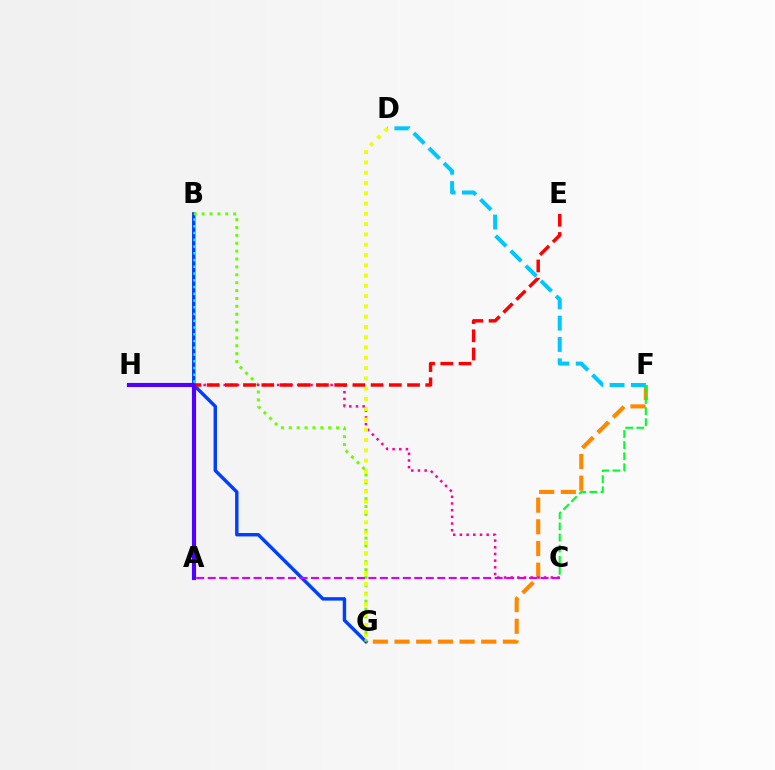{('B', 'G'): [{'color': '#003fff', 'line_style': 'solid', 'thickness': 2.47}, {'color': '#66ff00', 'line_style': 'dotted', 'thickness': 2.14}], ('F', 'G'): [{'color': '#ff8800', 'line_style': 'dashed', 'thickness': 2.94}], ('C', 'H'): [{'color': '#ff00a0', 'line_style': 'dotted', 'thickness': 1.82}], ('D', 'F'): [{'color': '#00c7ff', 'line_style': 'dashed', 'thickness': 2.9}], ('D', 'G'): [{'color': '#eeff00', 'line_style': 'dotted', 'thickness': 2.79}], ('E', 'H'): [{'color': '#ff0000', 'line_style': 'dashed', 'thickness': 2.47}], ('C', 'F'): [{'color': '#00ff27', 'line_style': 'dashed', 'thickness': 1.51}], ('A', 'B'): [{'color': '#00ffaf', 'line_style': 'dotted', 'thickness': 1.83}], ('A', 'C'): [{'color': '#d600ff', 'line_style': 'dashed', 'thickness': 1.56}], ('A', 'H'): [{'color': '#4f00ff', 'line_style': 'solid', 'thickness': 2.98}]}